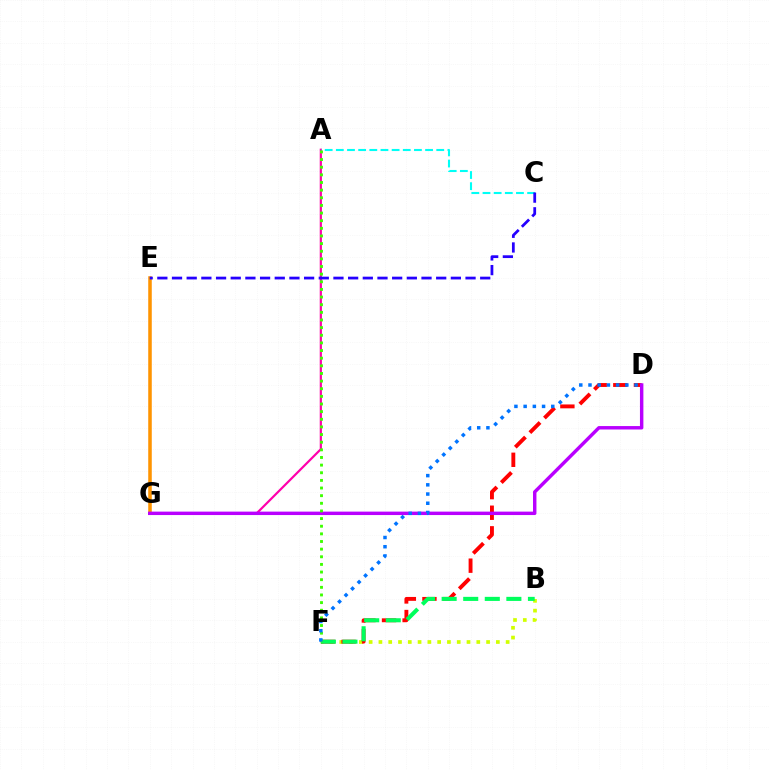{('A', 'G'): [{'color': '#ff00ac', 'line_style': 'solid', 'thickness': 1.58}], ('E', 'G'): [{'color': '#ff9400', 'line_style': 'solid', 'thickness': 2.55}], ('B', 'F'): [{'color': '#d1ff00', 'line_style': 'dotted', 'thickness': 2.66}, {'color': '#00ff5c', 'line_style': 'dashed', 'thickness': 2.93}], ('D', 'F'): [{'color': '#ff0000', 'line_style': 'dashed', 'thickness': 2.8}, {'color': '#0074ff', 'line_style': 'dotted', 'thickness': 2.5}], ('D', 'G'): [{'color': '#b900ff', 'line_style': 'solid', 'thickness': 2.47}], ('A', 'C'): [{'color': '#00fff6', 'line_style': 'dashed', 'thickness': 1.52}], ('C', 'E'): [{'color': '#2500ff', 'line_style': 'dashed', 'thickness': 1.99}], ('A', 'F'): [{'color': '#3dff00', 'line_style': 'dotted', 'thickness': 2.08}]}